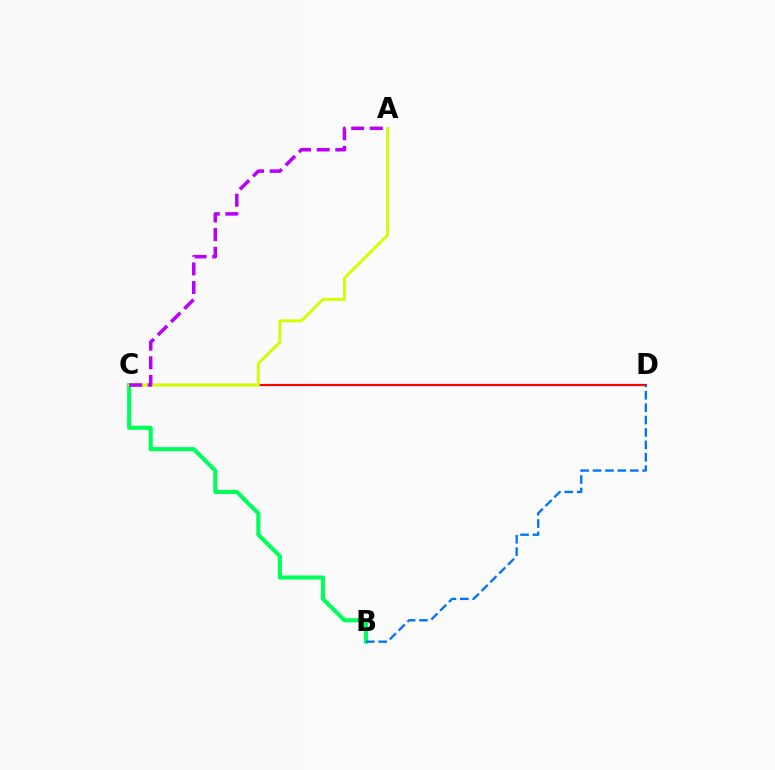{('C', 'D'): [{'color': '#ff0000', 'line_style': 'solid', 'thickness': 1.55}], ('B', 'C'): [{'color': '#00ff5c', 'line_style': 'solid', 'thickness': 2.95}], ('B', 'D'): [{'color': '#0074ff', 'line_style': 'dashed', 'thickness': 1.69}], ('A', 'C'): [{'color': '#d1ff00', 'line_style': 'solid', 'thickness': 2.08}, {'color': '#b900ff', 'line_style': 'dashed', 'thickness': 2.53}]}